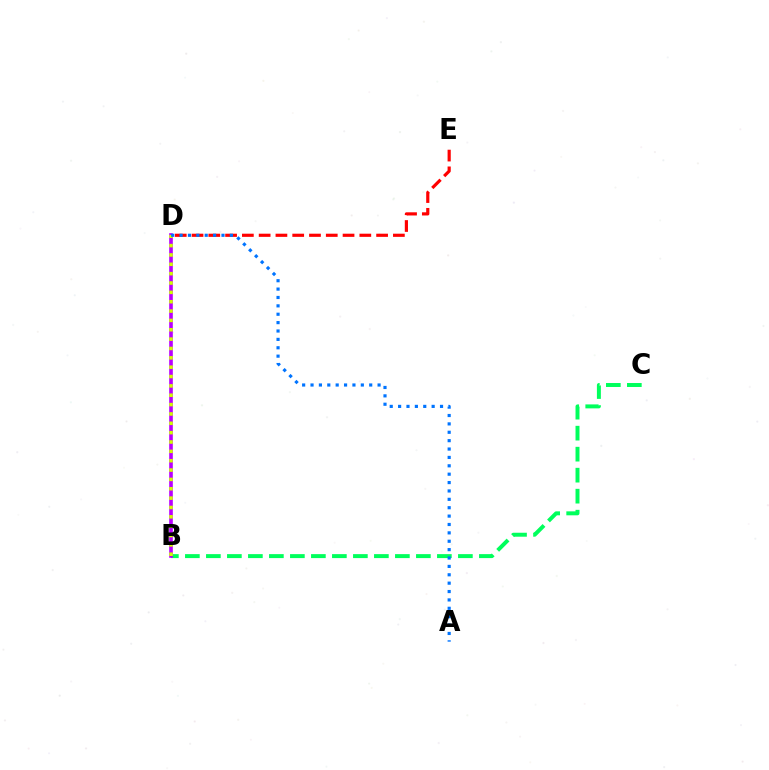{('D', 'E'): [{'color': '#ff0000', 'line_style': 'dashed', 'thickness': 2.28}], ('B', 'C'): [{'color': '#00ff5c', 'line_style': 'dashed', 'thickness': 2.85}], ('B', 'D'): [{'color': '#b900ff', 'line_style': 'solid', 'thickness': 2.62}, {'color': '#d1ff00', 'line_style': 'dotted', 'thickness': 2.54}], ('A', 'D'): [{'color': '#0074ff', 'line_style': 'dotted', 'thickness': 2.28}]}